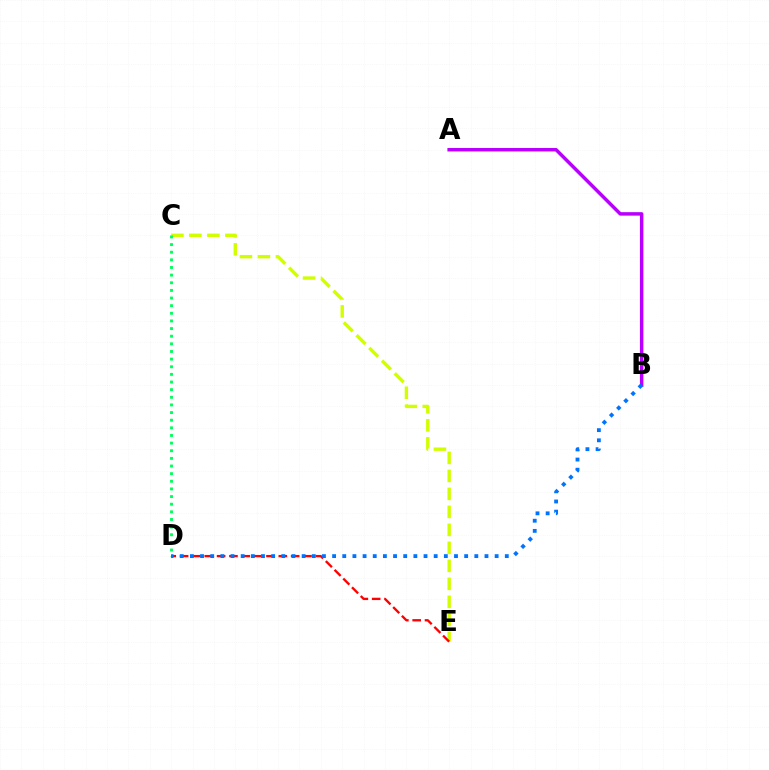{('C', 'E'): [{'color': '#d1ff00', 'line_style': 'dashed', 'thickness': 2.44}], ('C', 'D'): [{'color': '#00ff5c', 'line_style': 'dotted', 'thickness': 2.07}], ('D', 'E'): [{'color': '#ff0000', 'line_style': 'dashed', 'thickness': 1.68}], ('A', 'B'): [{'color': '#b900ff', 'line_style': 'solid', 'thickness': 2.5}], ('B', 'D'): [{'color': '#0074ff', 'line_style': 'dotted', 'thickness': 2.76}]}